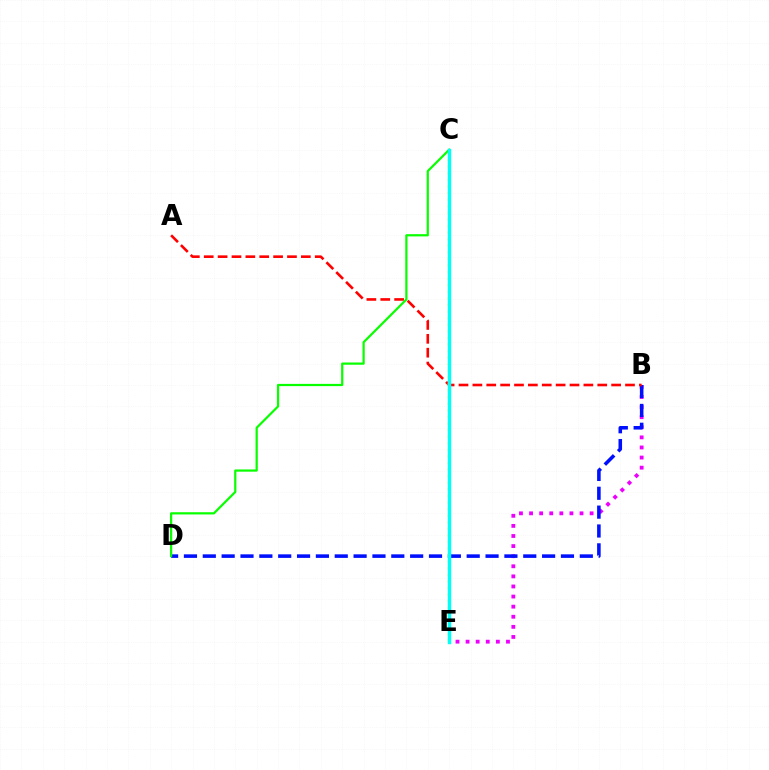{('B', 'E'): [{'color': '#ee00ff', 'line_style': 'dotted', 'thickness': 2.74}], ('B', 'D'): [{'color': '#0010ff', 'line_style': 'dashed', 'thickness': 2.56}], ('A', 'B'): [{'color': '#ff0000', 'line_style': 'dashed', 'thickness': 1.88}], ('C', 'D'): [{'color': '#08ff00', 'line_style': 'solid', 'thickness': 1.6}], ('C', 'E'): [{'color': '#fcf500', 'line_style': 'dotted', 'thickness': 1.79}, {'color': '#00fff6', 'line_style': 'solid', 'thickness': 2.46}]}